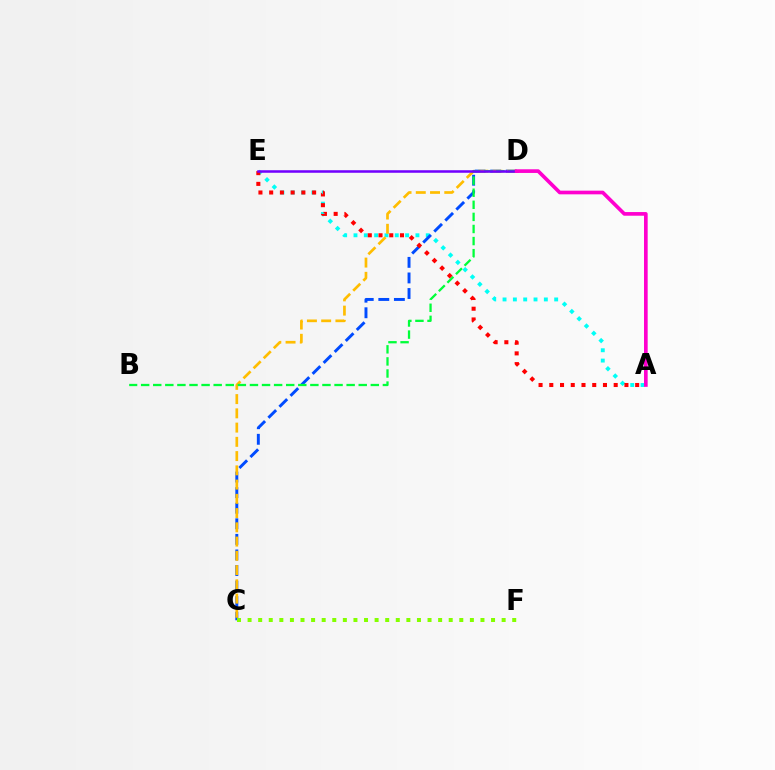{('A', 'E'): [{'color': '#00fff6', 'line_style': 'dotted', 'thickness': 2.81}, {'color': '#ff0000', 'line_style': 'dotted', 'thickness': 2.92}], ('C', 'D'): [{'color': '#004bff', 'line_style': 'dashed', 'thickness': 2.12}, {'color': '#ffbd00', 'line_style': 'dashed', 'thickness': 1.94}], ('B', 'D'): [{'color': '#00ff39', 'line_style': 'dashed', 'thickness': 1.64}], ('D', 'E'): [{'color': '#7200ff', 'line_style': 'solid', 'thickness': 1.82}], ('A', 'D'): [{'color': '#ff00cf', 'line_style': 'solid', 'thickness': 2.64}], ('C', 'F'): [{'color': '#84ff00', 'line_style': 'dotted', 'thickness': 2.88}]}